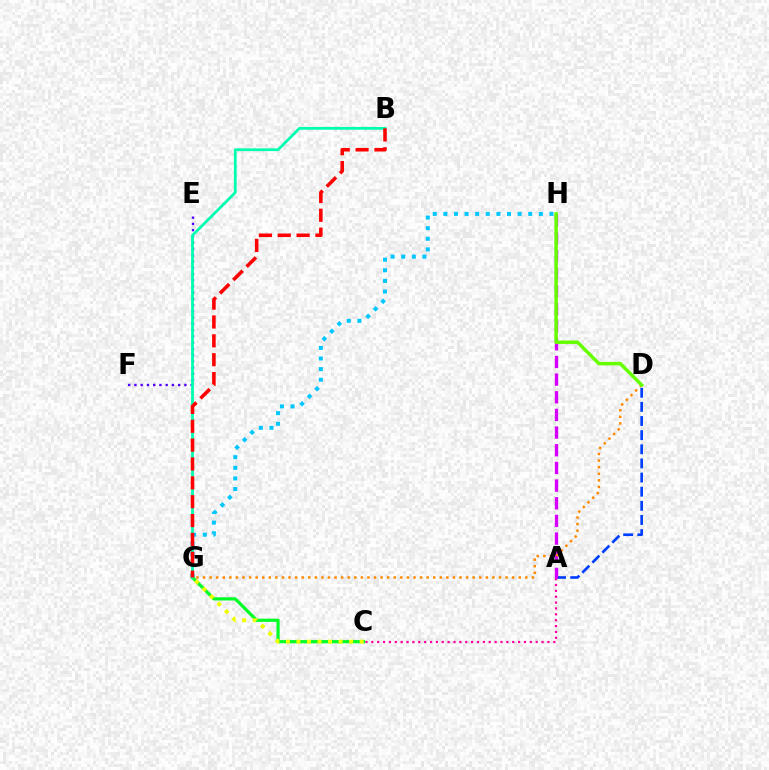{('A', 'D'): [{'color': '#003fff', 'line_style': 'dashed', 'thickness': 1.92}], ('E', 'F'): [{'color': '#4f00ff', 'line_style': 'dotted', 'thickness': 1.7}], ('G', 'H'): [{'color': '#00c7ff', 'line_style': 'dotted', 'thickness': 2.88}], ('A', 'C'): [{'color': '#ff00a0', 'line_style': 'dotted', 'thickness': 1.6}], ('C', 'G'): [{'color': '#00ff27', 'line_style': 'solid', 'thickness': 2.29}, {'color': '#eeff00', 'line_style': 'dotted', 'thickness': 2.86}], ('A', 'H'): [{'color': '#d600ff', 'line_style': 'dashed', 'thickness': 2.4}], ('B', 'G'): [{'color': '#00ffaf', 'line_style': 'solid', 'thickness': 2.0}, {'color': '#ff0000', 'line_style': 'dashed', 'thickness': 2.56}], ('D', 'G'): [{'color': '#ff8800', 'line_style': 'dotted', 'thickness': 1.79}], ('D', 'H'): [{'color': '#66ff00', 'line_style': 'solid', 'thickness': 2.5}]}